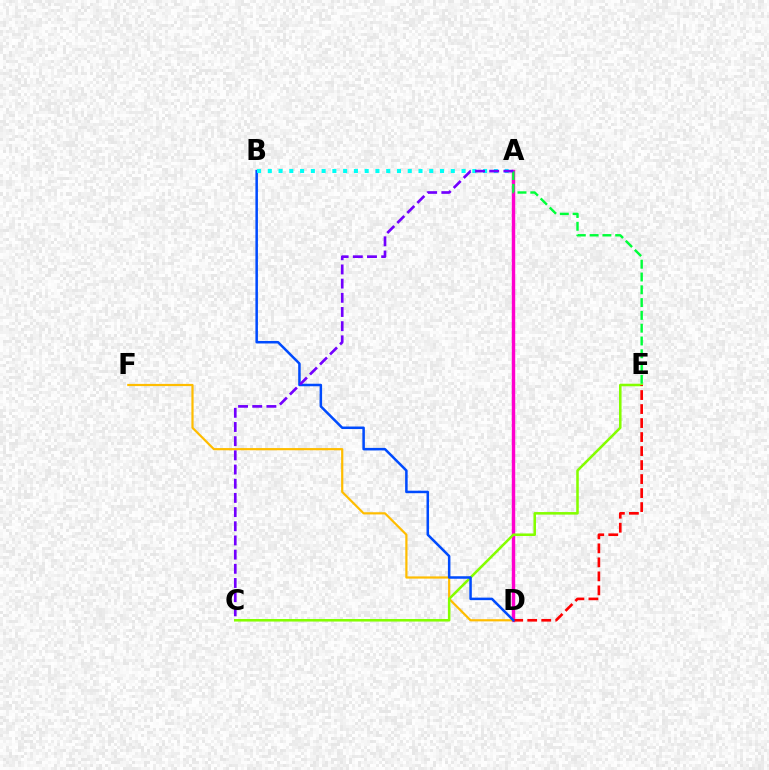{('A', 'D'): [{'color': '#ff00cf', 'line_style': 'solid', 'thickness': 2.47}], ('A', 'E'): [{'color': '#00ff39', 'line_style': 'dashed', 'thickness': 1.74}], ('D', 'F'): [{'color': '#ffbd00', 'line_style': 'solid', 'thickness': 1.59}], ('C', 'E'): [{'color': '#84ff00', 'line_style': 'solid', 'thickness': 1.83}], ('D', 'E'): [{'color': '#ff0000', 'line_style': 'dashed', 'thickness': 1.9}], ('B', 'D'): [{'color': '#004bff', 'line_style': 'solid', 'thickness': 1.81}], ('A', 'B'): [{'color': '#00fff6', 'line_style': 'dotted', 'thickness': 2.92}], ('A', 'C'): [{'color': '#7200ff', 'line_style': 'dashed', 'thickness': 1.93}]}